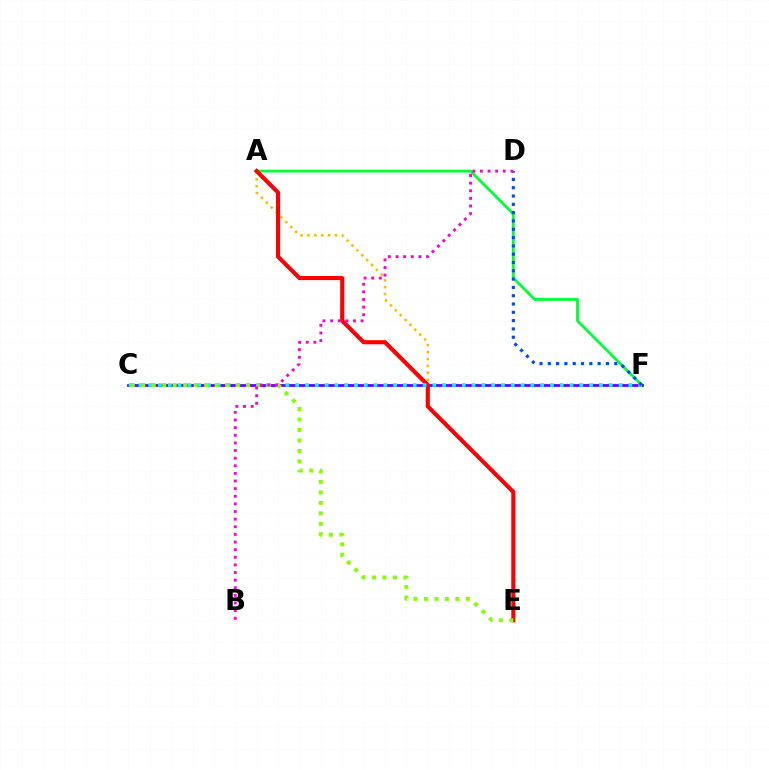{('A', 'F'): [{'color': '#ffbd00', 'line_style': 'dotted', 'thickness': 1.87}, {'color': '#00ff39', 'line_style': 'solid', 'thickness': 2.02}], ('C', 'F'): [{'color': '#7200ff', 'line_style': 'solid', 'thickness': 2.04}, {'color': '#00fff6', 'line_style': 'dotted', 'thickness': 2.66}], ('A', 'E'): [{'color': '#ff0000', 'line_style': 'solid', 'thickness': 2.95}], ('C', 'E'): [{'color': '#84ff00', 'line_style': 'dotted', 'thickness': 2.85}], ('D', 'F'): [{'color': '#004bff', 'line_style': 'dotted', 'thickness': 2.26}], ('B', 'D'): [{'color': '#ff00cf', 'line_style': 'dotted', 'thickness': 2.07}]}